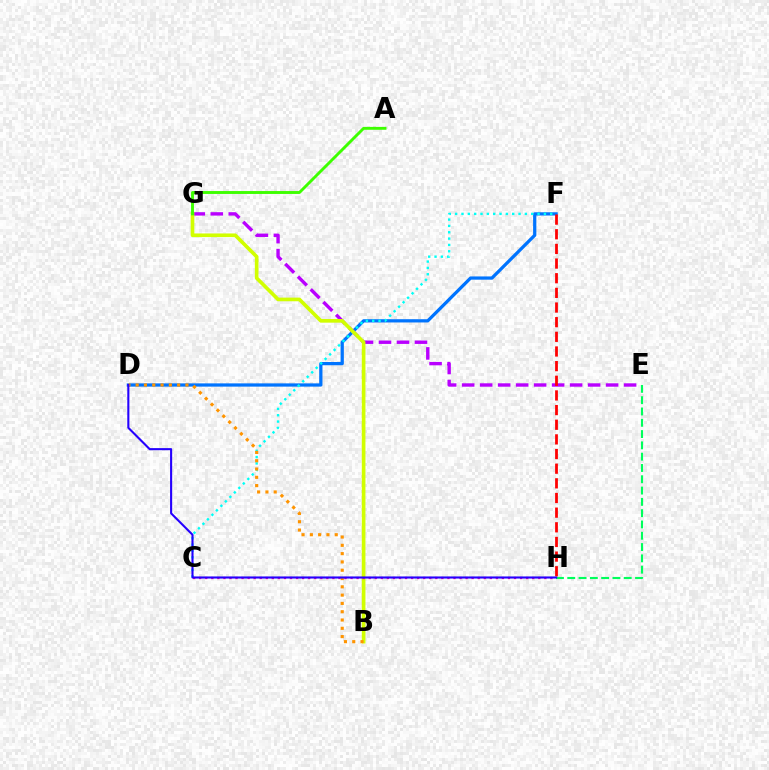{('D', 'F'): [{'color': '#0074ff', 'line_style': 'solid', 'thickness': 2.34}], ('E', 'G'): [{'color': '#b900ff', 'line_style': 'dashed', 'thickness': 2.44}], ('F', 'H'): [{'color': '#ff0000', 'line_style': 'dashed', 'thickness': 1.99}], ('C', 'F'): [{'color': '#00fff6', 'line_style': 'dotted', 'thickness': 1.72}], ('B', 'G'): [{'color': '#d1ff00', 'line_style': 'solid', 'thickness': 2.63}], ('C', 'H'): [{'color': '#ff00ac', 'line_style': 'dotted', 'thickness': 1.65}], ('B', 'D'): [{'color': '#ff9400', 'line_style': 'dotted', 'thickness': 2.25}], ('E', 'H'): [{'color': '#00ff5c', 'line_style': 'dashed', 'thickness': 1.54}], ('D', 'H'): [{'color': '#2500ff', 'line_style': 'solid', 'thickness': 1.51}], ('A', 'G'): [{'color': '#3dff00', 'line_style': 'solid', 'thickness': 2.08}]}